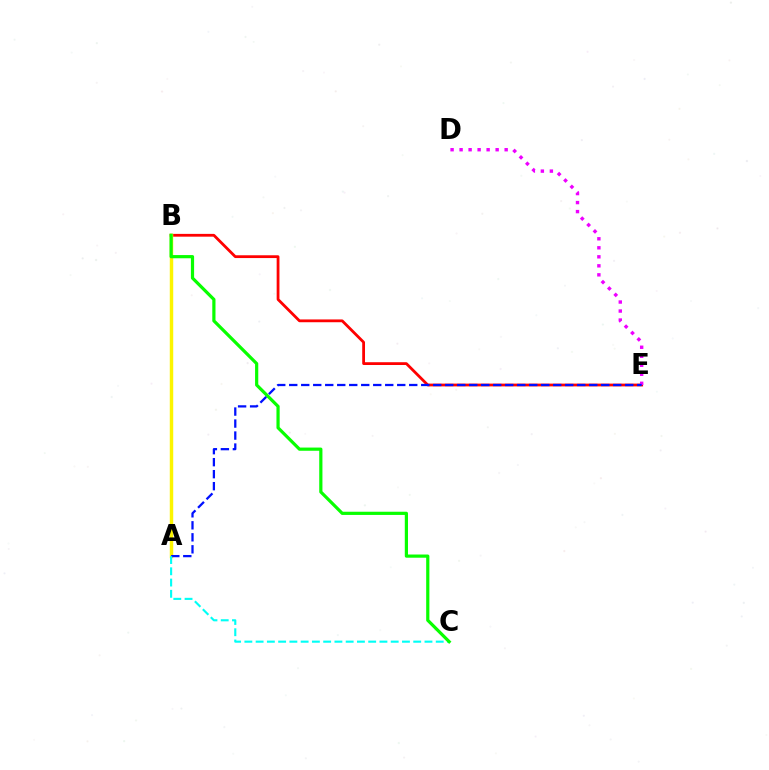{('B', 'E'): [{'color': '#ff0000', 'line_style': 'solid', 'thickness': 2.01}], ('A', 'B'): [{'color': '#fcf500', 'line_style': 'solid', 'thickness': 2.48}], ('D', 'E'): [{'color': '#ee00ff', 'line_style': 'dotted', 'thickness': 2.45}], ('A', 'E'): [{'color': '#0010ff', 'line_style': 'dashed', 'thickness': 1.63}], ('A', 'C'): [{'color': '#00fff6', 'line_style': 'dashed', 'thickness': 1.53}], ('B', 'C'): [{'color': '#08ff00', 'line_style': 'solid', 'thickness': 2.3}]}